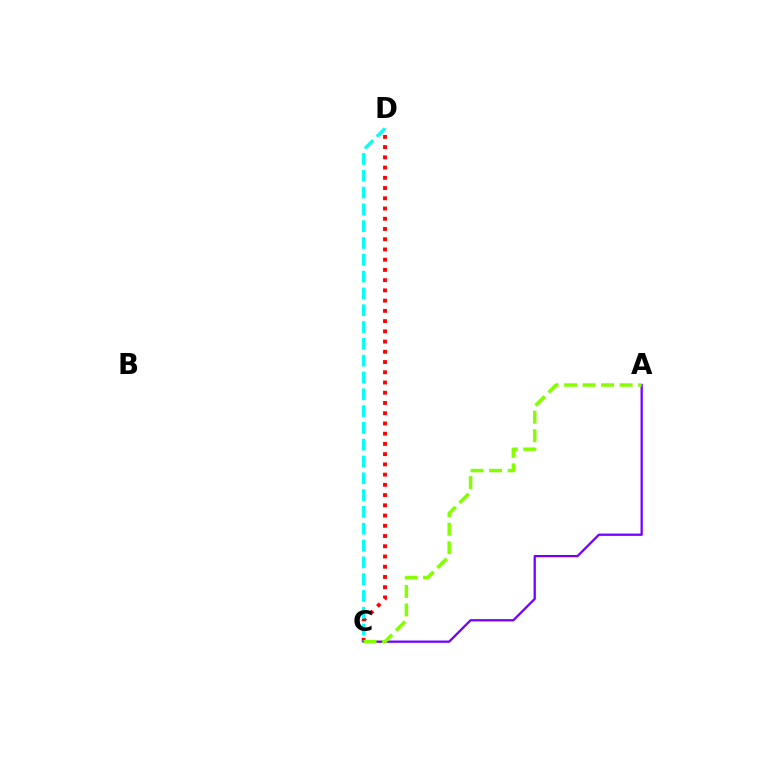{('C', 'D'): [{'color': '#ff0000', 'line_style': 'dotted', 'thickness': 2.78}, {'color': '#00fff6', 'line_style': 'dashed', 'thickness': 2.28}], ('A', 'C'): [{'color': '#7200ff', 'line_style': 'solid', 'thickness': 1.63}, {'color': '#84ff00', 'line_style': 'dashed', 'thickness': 2.51}]}